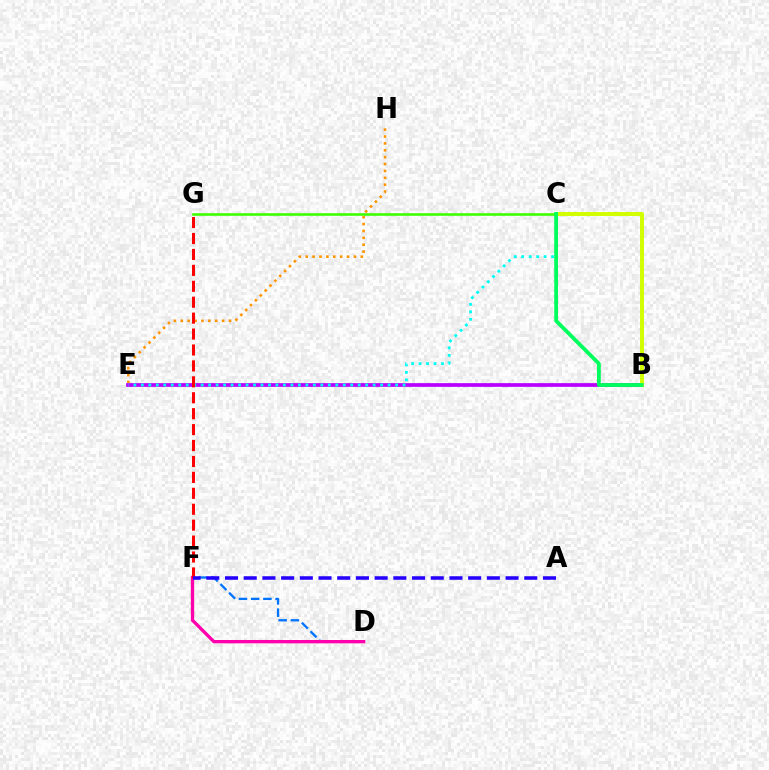{('E', 'H'): [{'color': '#ff9400', 'line_style': 'dotted', 'thickness': 1.87}], ('D', 'F'): [{'color': '#0074ff', 'line_style': 'dashed', 'thickness': 1.66}, {'color': '#ff00ac', 'line_style': 'solid', 'thickness': 2.4}], ('B', 'E'): [{'color': '#b900ff', 'line_style': 'solid', 'thickness': 2.68}], ('C', 'E'): [{'color': '#00fff6', 'line_style': 'dotted', 'thickness': 2.03}], ('B', 'C'): [{'color': '#d1ff00', 'line_style': 'solid', 'thickness': 2.81}, {'color': '#00ff5c', 'line_style': 'solid', 'thickness': 2.74}], ('F', 'G'): [{'color': '#ff0000', 'line_style': 'dashed', 'thickness': 2.16}], ('A', 'F'): [{'color': '#2500ff', 'line_style': 'dashed', 'thickness': 2.54}], ('C', 'G'): [{'color': '#3dff00', 'line_style': 'solid', 'thickness': 1.88}]}